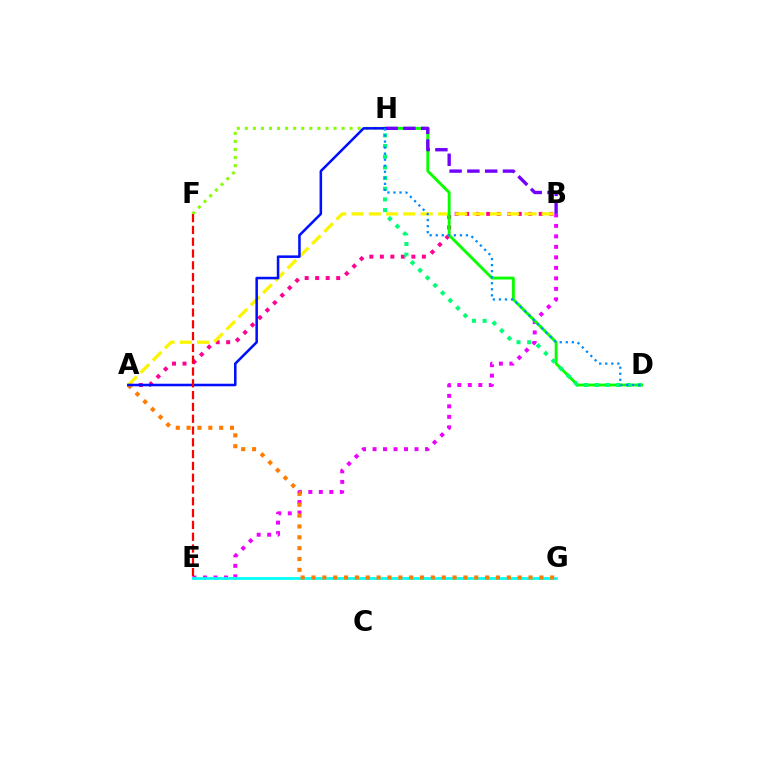{('A', 'B'): [{'color': '#ff0094', 'line_style': 'dotted', 'thickness': 2.85}, {'color': '#fcf500', 'line_style': 'dashed', 'thickness': 2.35}], ('F', 'H'): [{'color': '#84ff00', 'line_style': 'dotted', 'thickness': 2.19}], ('B', 'E'): [{'color': '#ee00ff', 'line_style': 'dotted', 'thickness': 2.85}], ('E', 'G'): [{'color': '#00fff6', 'line_style': 'solid', 'thickness': 1.96}], ('D', 'H'): [{'color': '#08ff00', 'line_style': 'solid', 'thickness': 2.07}, {'color': '#00ff74', 'line_style': 'dotted', 'thickness': 2.9}, {'color': '#008cff', 'line_style': 'dotted', 'thickness': 1.64}], ('B', 'H'): [{'color': '#7200ff', 'line_style': 'dashed', 'thickness': 2.42}], ('A', 'G'): [{'color': '#ff7c00', 'line_style': 'dotted', 'thickness': 2.95}], ('A', 'H'): [{'color': '#0010ff', 'line_style': 'solid', 'thickness': 1.83}], ('E', 'F'): [{'color': '#ff0000', 'line_style': 'dashed', 'thickness': 1.6}]}